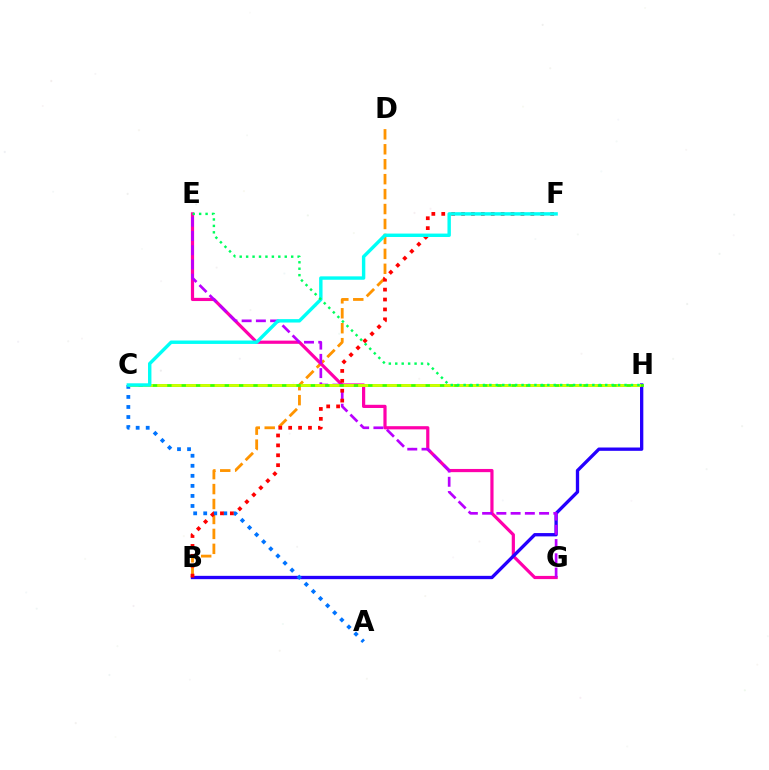{('B', 'D'): [{'color': '#ff9400', 'line_style': 'dashed', 'thickness': 2.03}], ('E', 'G'): [{'color': '#ff00ac', 'line_style': 'solid', 'thickness': 2.3}, {'color': '#b900ff', 'line_style': 'dashed', 'thickness': 1.93}], ('B', 'H'): [{'color': '#2500ff', 'line_style': 'solid', 'thickness': 2.39}], ('C', 'H'): [{'color': '#3dff00', 'line_style': 'solid', 'thickness': 2.03}, {'color': '#d1ff00', 'line_style': 'dashed', 'thickness': 1.95}], ('A', 'C'): [{'color': '#0074ff', 'line_style': 'dotted', 'thickness': 2.73}], ('B', 'F'): [{'color': '#ff0000', 'line_style': 'dotted', 'thickness': 2.69}], ('C', 'F'): [{'color': '#00fff6', 'line_style': 'solid', 'thickness': 2.46}], ('E', 'H'): [{'color': '#00ff5c', 'line_style': 'dotted', 'thickness': 1.75}]}